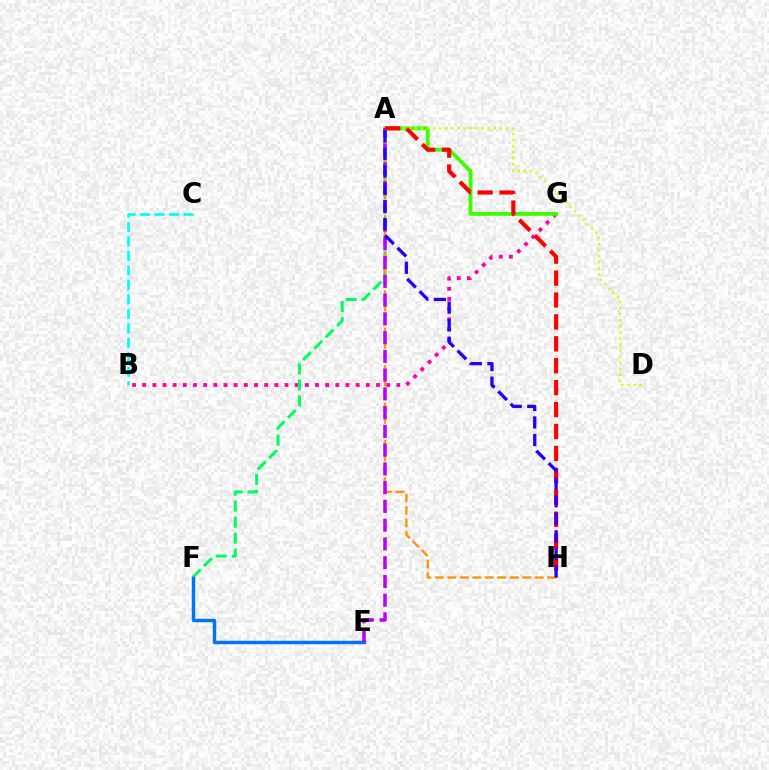{('B', 'G'): [{'color': '#ff00ac', 'line_style': 'dotted', 'thickness': 2.76}], ('A', 'G'): [{'color': '#3dff00', 'line_style': 'solid', 'thickness': 2.77}], ('A', 'D'): [{'color': '#d1ff00', 'line_style': 'dotted', 'thickness': 1.65}], ('A', 'F'): [{'color': '#00ff5c', 'line_style': 'dashed', 'thickness': 2.18}], ('A', 'H'): [{'color': '#ff9400', 'line_style': 'dashed', 'thickness': 1.7}, {'color': '#ff0000', 'line_style': 'dashed', 'thickness': 2.98}, {'color': '#2500ff', 'line_style': 'dashed', 'thickness': 2.38}], ('E', 'F'): [{'color': '#0074ff', 'line_style': 'solid', 'thickness': 2.47}], ('A', 'E'): [{'color': '#b900ff', 'line_style': 'dashed', 'thickness': 2.55}], ('B', 'C'): [{'color': '#00fff6', 'line_style': 'dashed', 'thickness': 1.97}]}